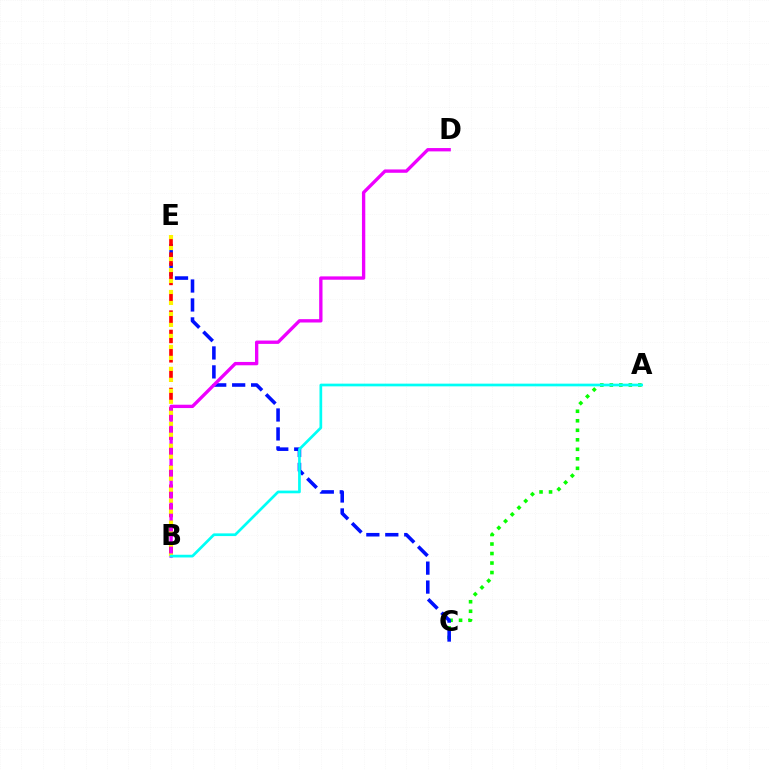{('A', 'C'): [{'color': '#08ff00', 'line_style': 'dotted', 'thickness': 2.58}], ('C', 'E'): [{'color': '#0010ff', 'line_style': 'dashed', 'thickness': 2.57}], ('B', 'E'): [{'color': '#ff0000', 'line_style': 'dashed', 'thickness': 2.63}, {'color': '#fcf500', 'line_style': 'dotted', 'thickness': 2.98}], ('B', 'D'): [{'color': '#ee00ff', 'line_style': 'solid', 'thickness': 2.4}], ('A', 'B'): [{'color': '#00fff6', 'line_style': 'solid', 'thickness': 1.95}]}